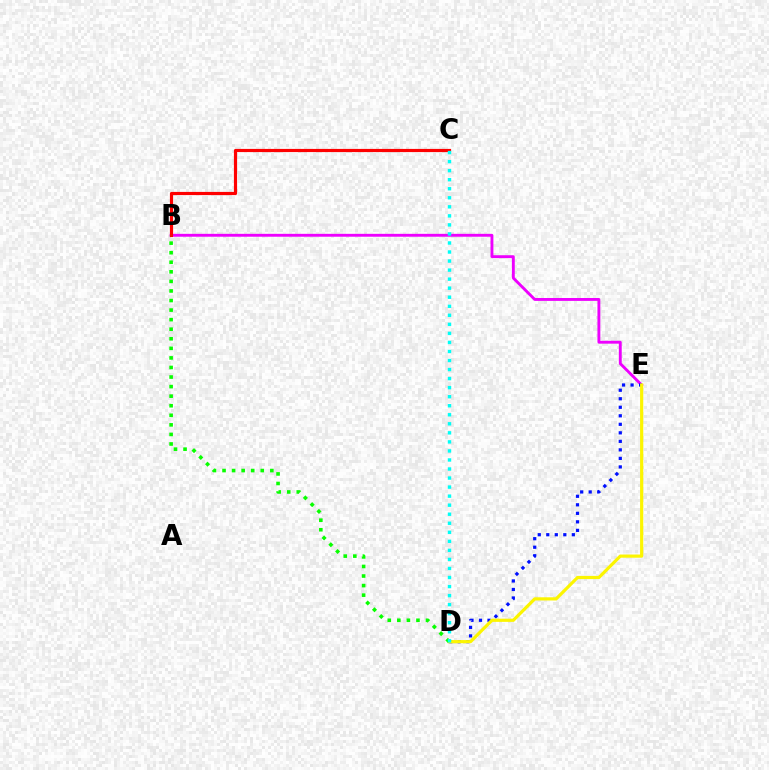{('B', 'E'): [{'color': '#ee00ff', 'line_style': 'solid', 'thickness': 2.07}], ('B', 'C'): [{'color': '#ff0000', 'line_style': 'solid', 'thickness': 2.28}], ('D', 'E'): [{'color': '#0010ff', 'line_style': 'dotted', 'thickness': 2.31}, {'color': '#fcf500', 'line_style': 'solid', 'thickness': 2.29}], ('B', 'D'): [{'color': '#08ff00', 'line_style': 'dotted', 'thickness': 2.6}], ('C', 'D'): [{'color': '#00fff6', 'line_style': 'dotted', 'thickness': 2.46}]}